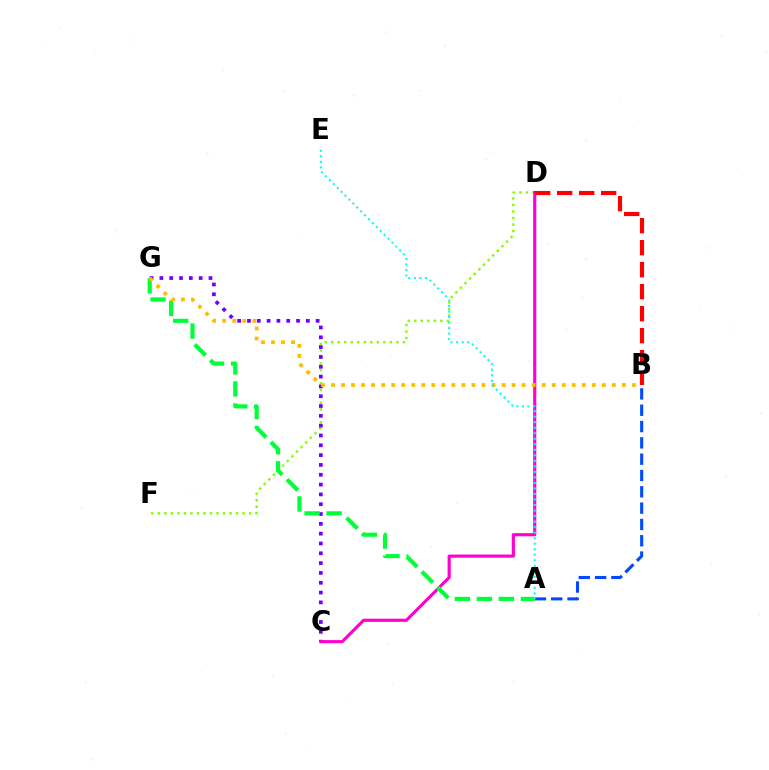{('D', 'F'): [{'color': '#84ff00', 'line_style': 'dotted', 'thickness': 1.77}], ('C', 'G'): [{'color': '#7200ff', 'line_style': 'dotted', 'thickness': 2.67}], ('C', 'D'): [{'color': '#ff00cf', 'line_style': 'solid', 'thickness': 2.27}], ('A', 'B'): [{'color': '#004bff', 'line_style': 'dashed', 'thickness': 2.22}], ('B', 'D'): [{'color': '#ff0000', 'line_style': 'dashed', 'thickness': 2.99}], ('A', 'G'): [{'color': '#00ff39', 'line_style': 'dashed', 'thickness': 2.99}], ('B', 'G'): [{'color': '#ffbd00', 'line_style': 'dotted', 'thickness': 2.73}], ('A', 'E'): [{'color': '#00fff6', 'line_style': 'dotted', 'thickness': 1.5}]}